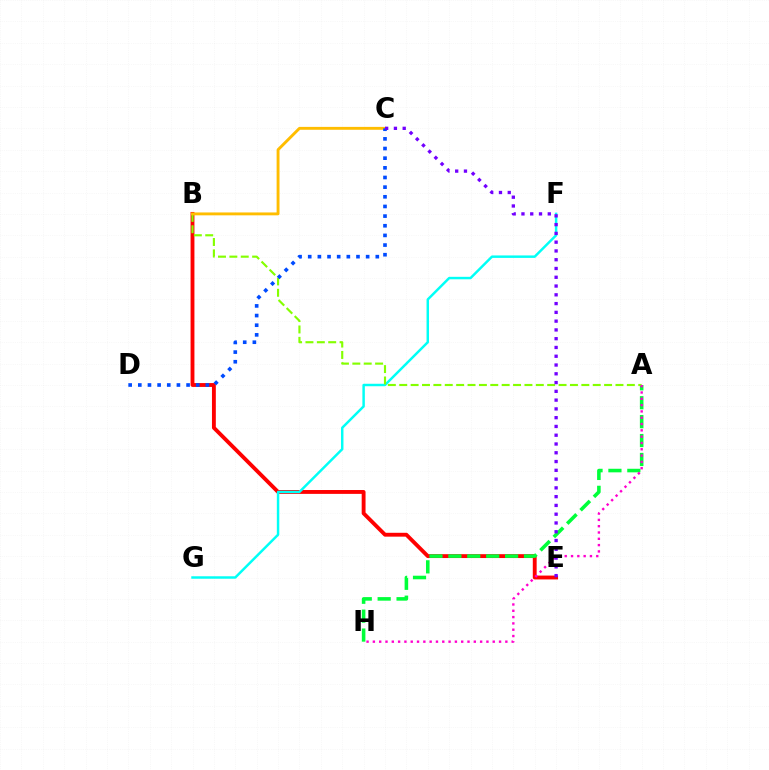{('B', 'E'): [{'color': '#ff0000', 'line_style': 'solid', 'thickness': 2.78}], ('F', 'G'): [{'color': '#00fff6', 'line_style': 'solid', 'thickness': 1.78}], ('A', 'H'): [{'color': '#00ff39', 'line_style': 'dashed', 'thickness': 2.57}, {'color': '#ff00cf', 'line_style': 'dotted', 'thickness': 1.71}], ('A', 'B'): [{'color': '#84ff00', 'line_style': 'dashed', 'thickness': 1.55}], ('B', 'C'): [{'color': '#ffbd00', 'line_style': 'solid', 'thickness': 2.08}], ('C', 'D'): [{'color': '#004bff', 'line_style': 'dotted', 'thickness': 2.62}], ('C', 'E'): [{'color': '#7200ff', 'line_style': 'dotted', 'thickness': 2.38}]}